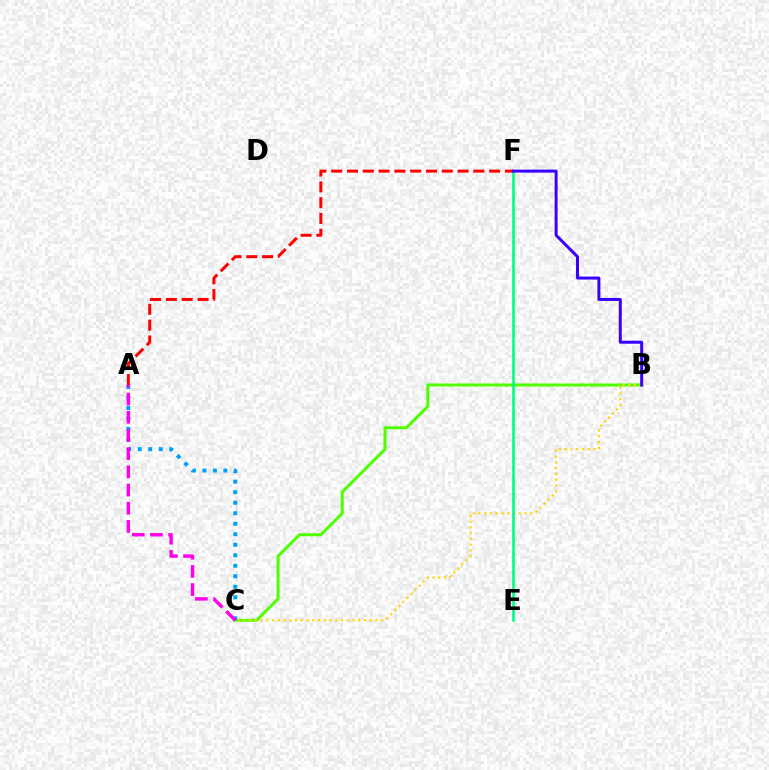{('B', 'C'): [{'color': '#4fff00', 'line_style': 'solid', 'thickness': 2.16}, {'color': '#ffd500', 'line_style': 'dotted', 'thickness': 1.56}], ('A', 'F'): [{'color': '#ff0000', 'line_style': 'dashed', 'thickness': 2.15}], ('E', 'F'): [{'color': '#00ff86', 'line_style': 'solid', 'thickness': 1.9}], ('A', 'C'): [{'color': '#009eff', 'line_style': 'dotted', 'thickness': 2.85}, {'color': '#ff00ed', 'line_style': 'dashed', 'thickness': 2.47}], ('B', 'F'): [{'color': '#3700ff', 'line_style': 'solid', 'thickness': 2.15}]}